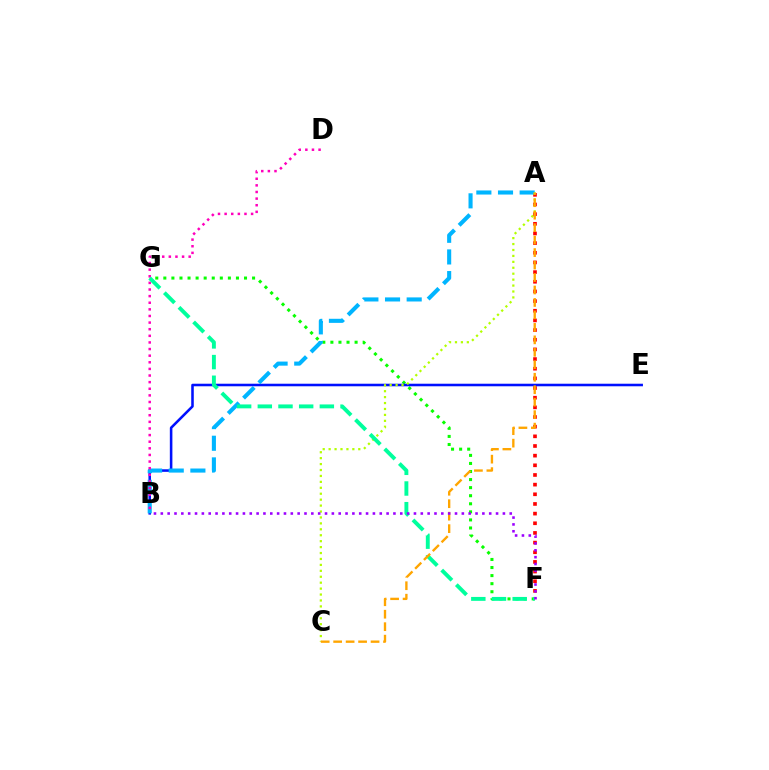{('F', 'G'): [{'color': '#08ff00', 'line_style': 'dotted', 'thickness': 2.19}, {'color': '#00ff9d', 'line_style': 'dashed', 'thickness': 2.81}], ('A', 'F'): [{'color': '#ff0000', 'line_style': 'dotted', 'thickness': 2.62}], ('B', 'E'): [{'color': '#0010ff', 'line_style': 'solid', 'thickness': 1.84}], ('A', 'B'): [{'color': '#00b5ff', 'line_style': 'dashed', 'thickness': 2.94}], ('B', 'D'): [{'color': '#ff00bd', 'line_style': 'dotted', 'thickness': 1.8}], ('A', 'C'): [{'color': '#b3ff00', 'line_style': 'dotted', 'thickness': 1.61}, {'color': '#ffa500', 'line_style': 'dashed', 'thickness': 1.69}], ('B', 'F'): [{'color': '#9b00ff', 'line_style': 'dotted', 'thickness': 1.86}]}